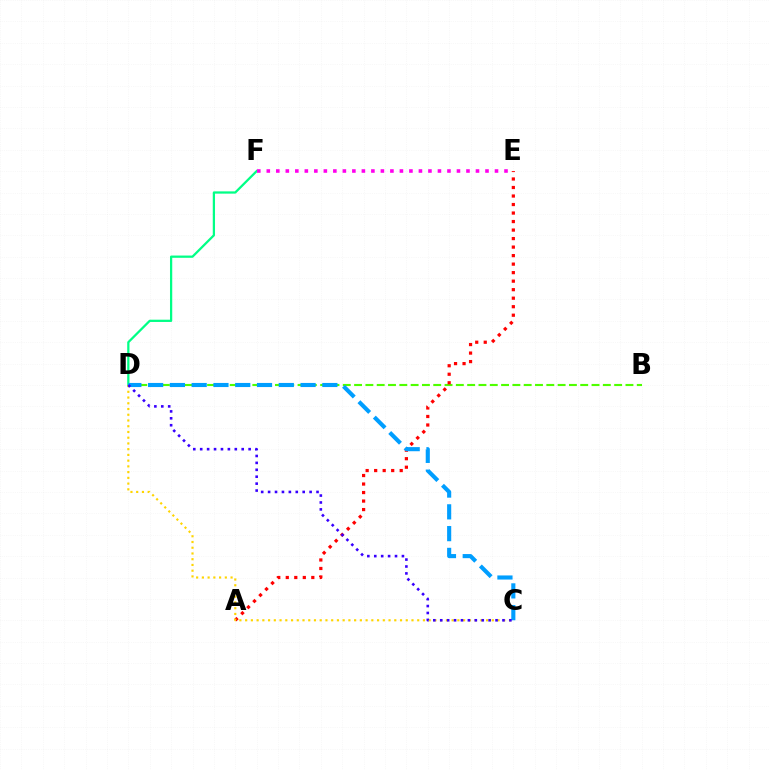{('B', 'D'): [{'color': '#4fff00', 'line_style': 'dashed', 'thickness': 1.54}], ('D', 'F'): [{'color': '#00ff86', 'line_style': 'solid', 'thickness': 1.63}], ('A', 'E'): [{'color': '#ff0000', 'line_style': 'dotted', 'thickness': 2.31}], ('E', 'F'): [{'color': '#ff00ed', 'line_style': 'dotted', 'thickness': 2.58}], ('C', 'D'): [{'color': '#ffd500', 'line_style': 'dotted', 'thickness': 1.56}, {'color': '#009eff', 'line_style': 'dashed', 'thickness': 2.96}, {'color': '#3700ff', 'line_style': 'dotted', 'thickness': 1.88}]}